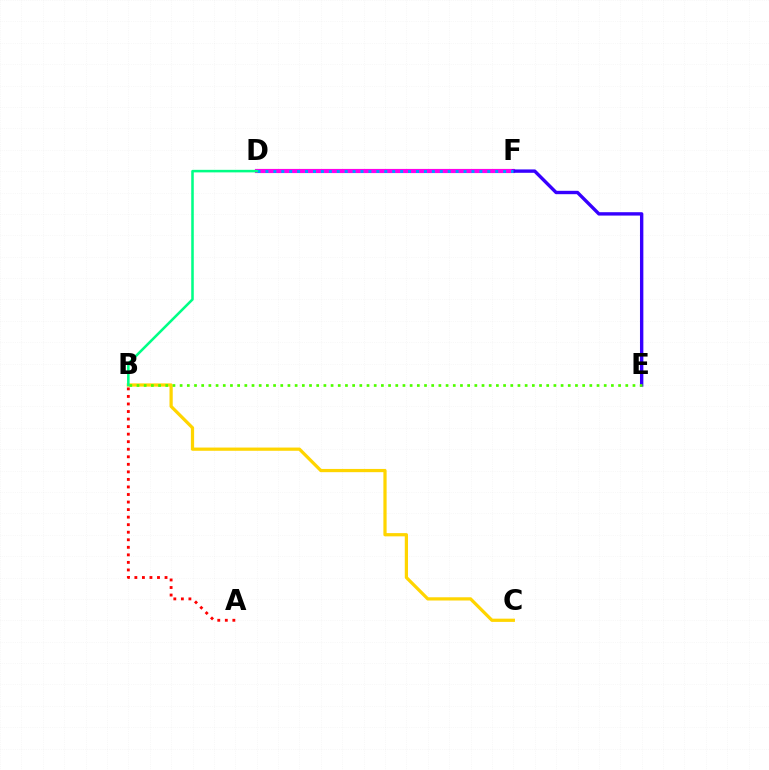{('B', 'C'): [{'color': '#ffd500', 'line_style': 'solid', 'thickness': 2.33}], ('D', 'F'): [{'color': '#ff00ed', 'line_style': 'solid', 'thickness': 2.99}, {'color': '#009eff', 'line_style': 'dotted', 'thickness': 2.15}], ('E', 'F'): [{'color': '#3700ff', 'line_style': 'solid', 'thickness': 2.43}], ('A', 'B'): [{'color': '#ff0000', 'line_style': 'dotted', 'thickness': 2.05}], ('B', 'E'): [{'color': '#4fff00', 'line_style': 'dotted', 'thickness': 1.95}], ('B', 'D'): [{'color': '#00ff86', 'line_style': 'solid', 'thickness': 1.83}]}